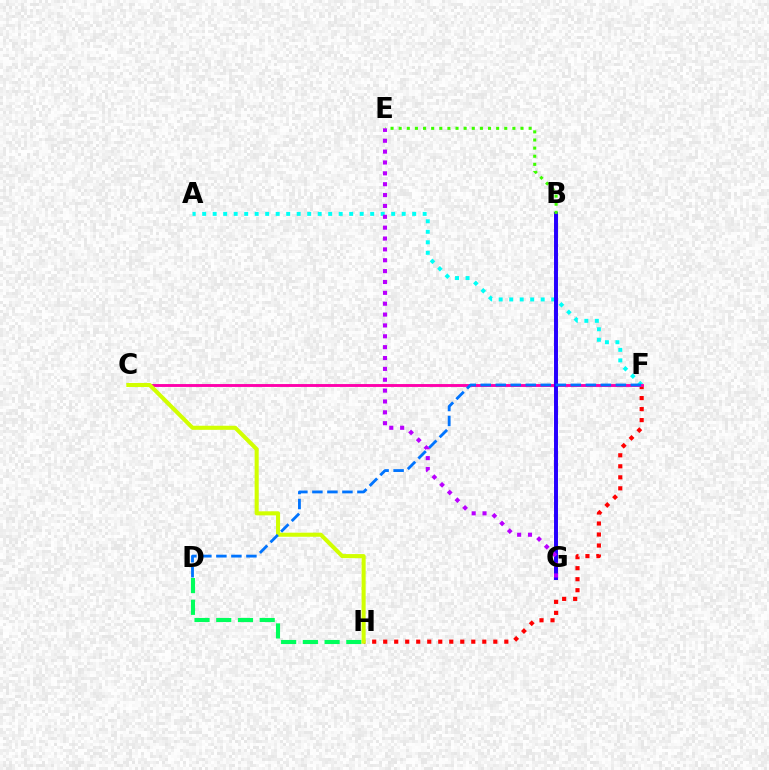{('D', 'H'): [{'color': '#00ff5c', 'line_style': 'dashed', 'thickness': 2.95}], ('F', 'H'): [{'color': '#ff0000', 'line_style': 'dotted', 'thickness': 2.99}], ('B', 'G'): [{'color': '#ff9400', 'line_style': 'dotted', 'thickness': 2.82}, {'color': '#2500ff', 'line_style': 'solid', 'thickness': 2.85}], ('A', 'F'): [{'color': '#00fff6', 'line_style': 'dotted', 'thickness': 2.85}], ('C', 'F'): [{'color': '#ff00ac', 'line_style': 'solid', 'thickness': 2.07}], ('C', 'H'): [{'color': '#d1ff00', 'line_style': 'solid', 'thickness': 2.93}], ('D', 'F'): [{'color': '#0074ff', 'line_style': 'dashed', 'thickness': 2.04}], ('B', 'E'): [{'color': '#3dff00', 'line_style': 'dotted', 'thickness': 2.21}], ('E', 'G'): [{'color': '#b900ff', 'line_style': 'dotted', 'thickness': 2.95}]}